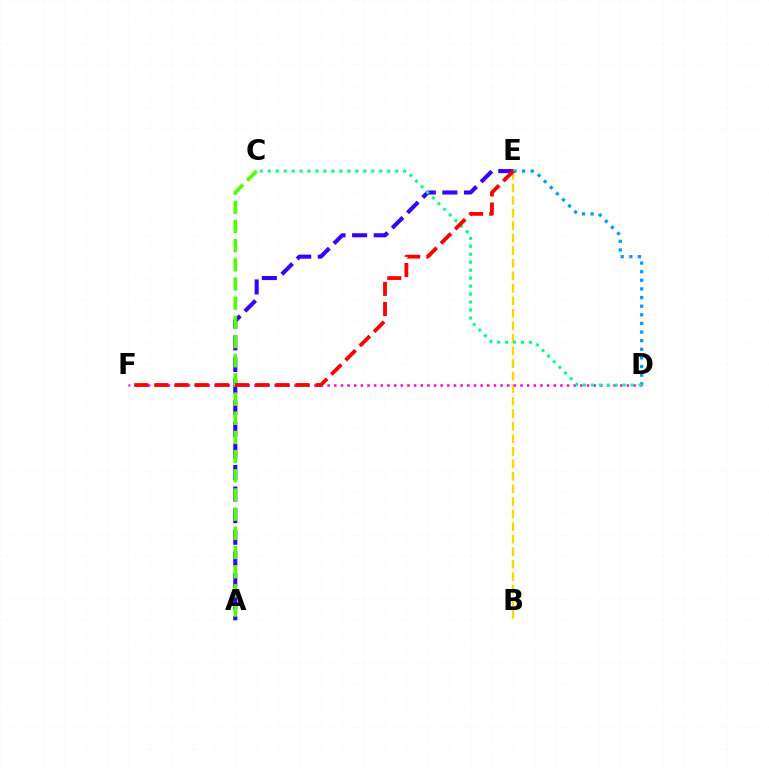{('B', 'E'): [{'color': '#ffd500', 'line_style': 'dashed', 'thickness': 1.7}], ('A', 'E'): [{'color': '#3700ff', 'line_style': 'dashed', 'thickness': 2.93}], ('D', 'F'): [{'color': '#ff00ed', 'line_style': 'dotted', 'thickness': 1.81}], ('D', 'E'): [{'color': '#009eff', 'line_style': 'dotted', 'thickness': 2.34}], ('A', 'C'): [{'color': '#4fff00', 'line_style': 'dashed', 'thickness': 2.61}], ('C', 'D'): [{'color': '#00ff86', 'line_style': 'dotted', 'thickness': 2.16}], ('E', 'F'): [{'color': '#ff0000', 'line_style': 'dashed', 'thickness': 2.74}]}